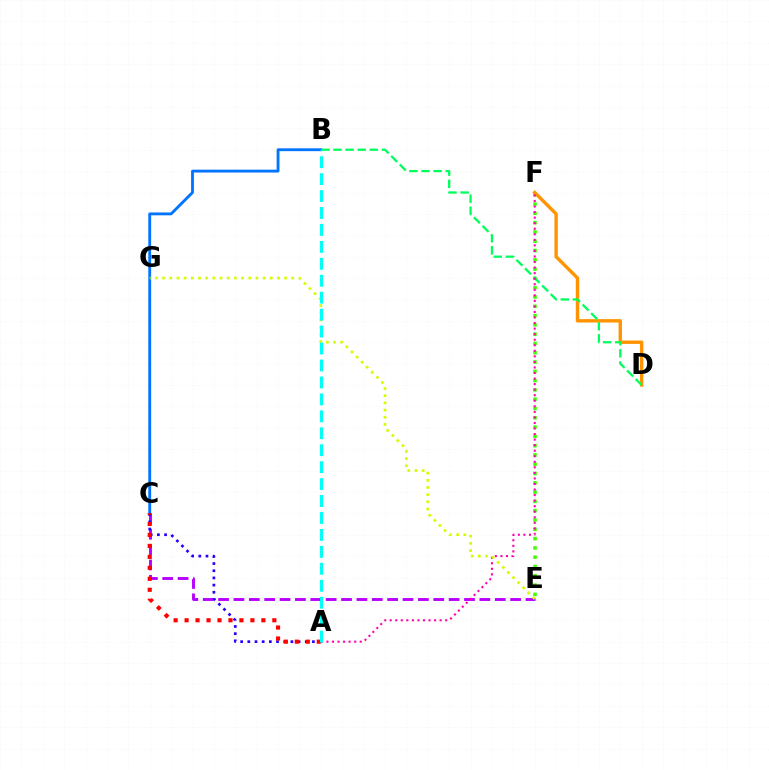{('E', 'F'): [{'color': '#3dff00', 'line_style': 'dotted', 'thickness': 2.52}], ('C', 'E'): [{'color': '#b900ff', 'line_style': 'dashed', 'thickness': 2.09}], ('D', 'F'): [{'color': '#ff9400', 'line_style': 'solid', 'thickness': 2.45}], ('B', 'C'): [{'color': '#0074ff', 'line_style': 'solid', 'thickness': 2.05}], ('B', 'D'): [{'color': '#00ff5c', 'line_style': 'dashed', 'thickness': 1.64}], ('A', 'C'): [{'color': '#2500ff', 'line_style': 'dotted', 'thickness': 1.95}, {'color': '#ff0000', 'line_style': 'dotted', 'thickness': 2.98}], ('A', 'F'): [{'color': '#ff00ac', 'line_style': 'dotted', 'thickness': 1.51}], ('E', 'G'): [{'color': '#d1ff00', 'line_style': 'dotted', 'thickness': 1.95}], ('A', 'B'): [{'color': '#00fff6', 'line_style': 'dashed', 'thickness': 2.3}]}